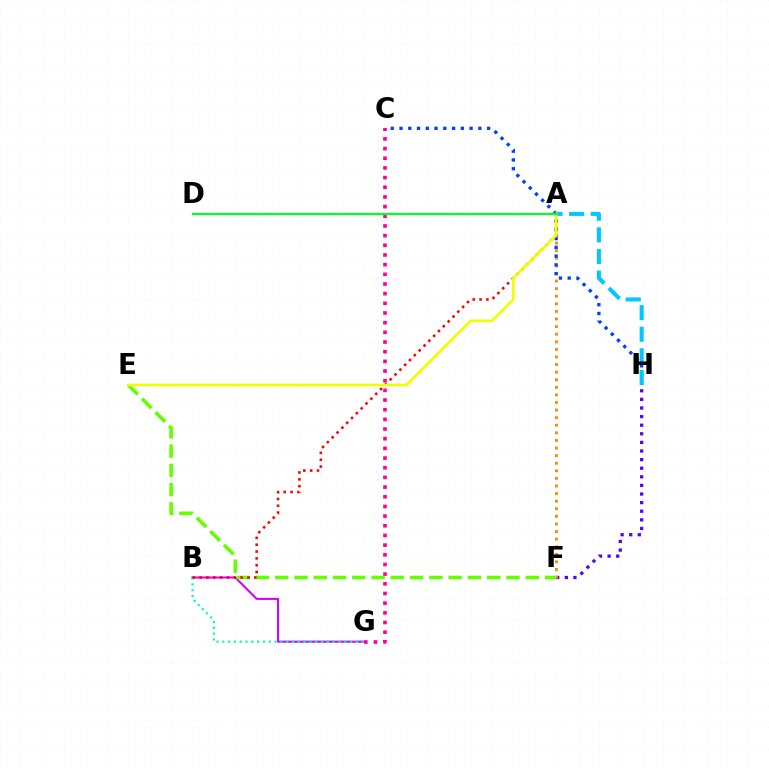{('B', 'G'): [{'color': '#d600ff', 'line_style': 'solid', 'thickness': 1.5}, {'color': '#00ffaf', 'line_style': 'dotted', 'thickness': 1.58}], ('F', 'H'): [{'color': '#4f00ff', 'line_style': 'dotted', 'thickness': 2.34}], ('C', 'G'): [{'color': '#ff00a0', 'line_style': 'dotted', 'thickness': 2.63}], ('A', 'F'): [{'color': '#ff8800', 'line_style': 'dotted', 'thickness': 2.06}], ('E', 'F'): [{'color': '#66ff00', 'line_style': 'dashed', 'thickness': 2.62}], ('C', 'H'): [{'color': '#003fff', 'line_style': 'dotted', 'thickness': 2.38}], ('A', 'B'): [{'color': '#ff0000', 'line_style': 'dotted', 'thickness': 1.86}], ('A', 'H'): [{'color': '#00c7ff', 'line_style': 'dashed', 'thickness': 2.94}], ('A', 'E'): [{'color': '#eeff00', 'line_style': 'solid', 'thickness': 1.92}], ('A', 'D'): [{'color': '#00ff27', 'line_style': 'solid', 'thickness': 1.6}]}